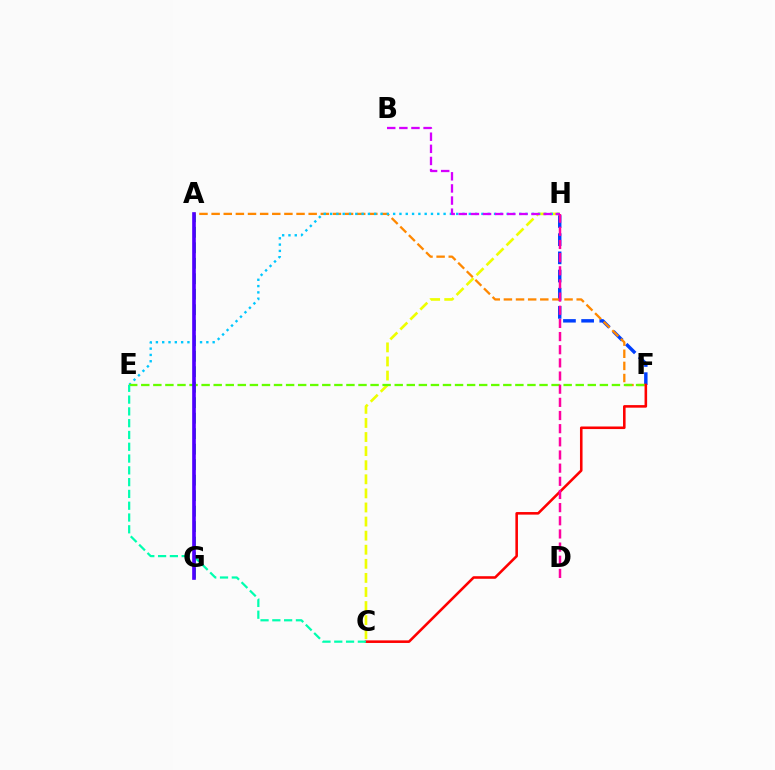{('F', 'H'): [{'color': '#003fff', 'line_style': 'dashed', 'thickness': 2.47}], ('C', 'H'): [{'color': '#eeff00', 'line_style': 'dashed', 'thickness': 1.91}], ('A', 'F'): [{'color': '#ff8800', 'line_style': 'dashed', 'thickness': 1.65}], ('C', 'F'): [{'color': '#ff0000', 'line_style': 'solid', 'thickness': 1.85}], ('A', 'G'): [{'color': '#00ff27', 'line_style': 'dashed', 'thickness': 2.1}, {'color': '#4f00ff', 'line_style': 'solid', 'thickness': 2.63}], ('E', 'H'): [{'color': '#00c7ff', 'line_style': 'dotted', 'thickness': 1.71}], ('B', 'H'): [{'color': '#d600ff', 'line_style': 'dashed', 'thickness': 1.65}], ('E', 'F'): [{'color': '#66ff00', 'line_style': 'dashed', 'thickness': 1.64}], ('D', 'H'): [{'color': '#ff00a0', 'line_style': 'dashed', 'thickness': 1.79}], ('C', 'E'): [{'color': '#00ffaf', 'line_style': 'dashed', 'thickness': 1.6}]}